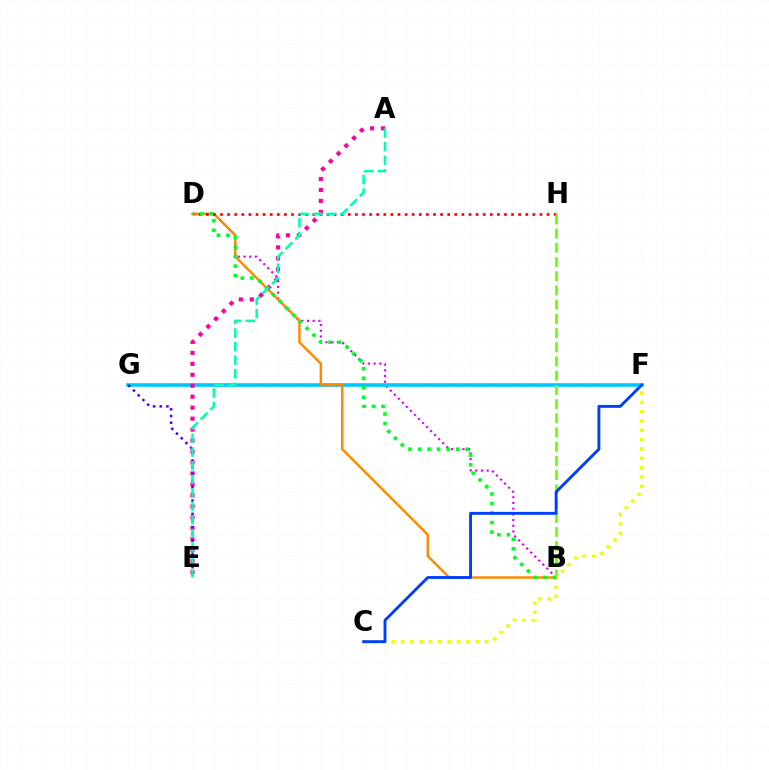{('B', 'D'): [{'color': '#d600ff', 'line_style': 'dotted', 'thickness': 1.55}, {'color': '#ff8800', 'line_style': 'solid', 'thickness': 1.73}, {'color': '#00ff27', 'line_style': 'dotted', 'thickness': 2.59}], ('F', 'G'): [{'color': '#00c7ff', 'line_style': 'solid', 'thickness': 2.6}], ('A', 'E'): [{'color': '#ff00a0', 'line_style': 'dotted', 'thickness': 2.98}, {'color': '#00ffaf', 'line_style': 'dashed', 'thickness': 1.84}], ('D', 'H'): [{'color': '#ff0000', 'line_style': 'dotted', 'thickness': 1.93}], ('B', 'H'): [{'color': '#66ff00', 'line_style': 'dashed', 'thickness': 1.93}], ('E', 'G'): [{'color': '#4f00ff', 'line_style': 'dotted', 'thickness': 1.81}], ('C', 'F'): [{'color': '#eeff00', 'line_style': 'dotted', 'thickness': 2.53}, {'color': '#003fff', 'line_style': 'solid', 'thickness': 2.08}]}